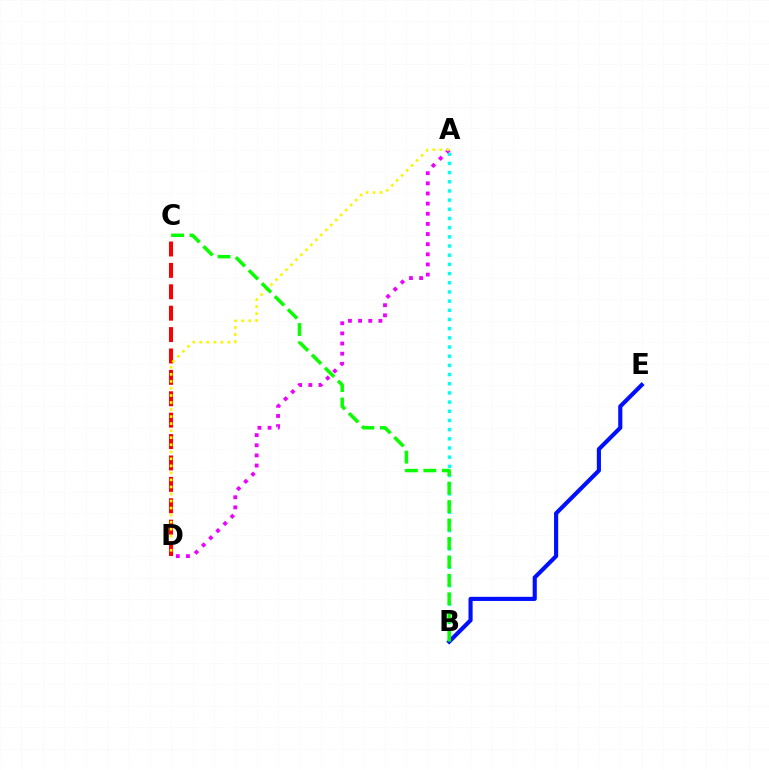{('A', 'B'): [{'color': '#00fff6', 'line_style': 'dotted', 'thickness': 2.49}], ('B', 'E'): [{'color': '#0010ff', 'line_style': 'solid', 'thickness': 2.97}], ('C', 'D'): [{'color': '#ff0000', 'line_style': 'dashed', 'thickness': 2.91}], ('A', 'D'): [{'color': '#ee00ff', 'line_style': 'dotted', 'thickness': 2.76}, {'color': '#fcf500', 'line_style': 'dotted', 'thickness': 1.91}], ('B', 'C'): [{'color': '#08ff00', 'line_style': 'dashed', 'thickness': 2.51}]}